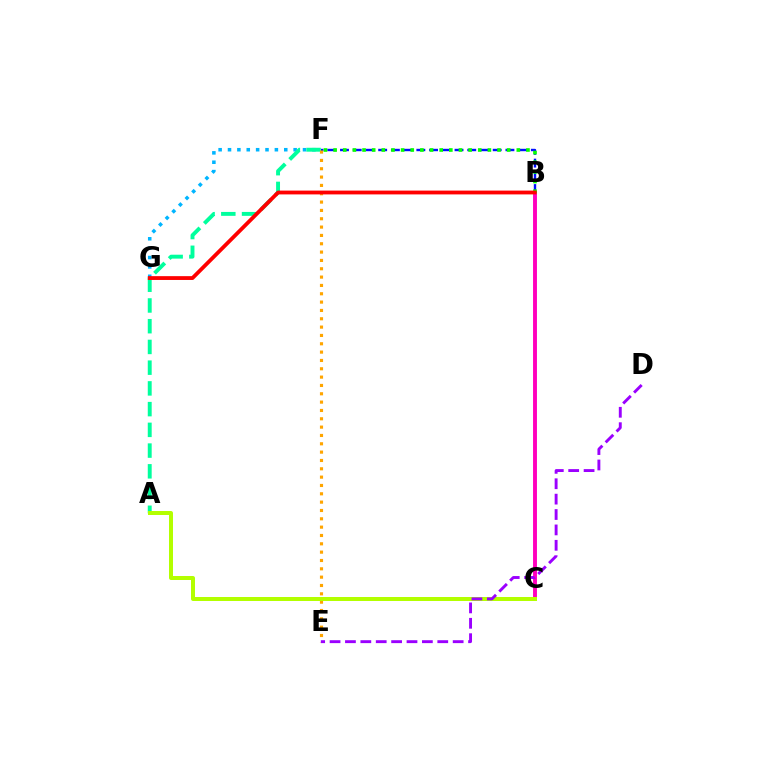{('B', 'F'): [{'color': '#0010ff', 'line_style': 'dashed', 'thickness': 1.73}, {'color': '#08ff00', 'line_style': 'dotted', 'thickness': 2.62}], ('F', 'G'): [{'color': '#00b5ff', 'line_style': 'dotted', 'thickness': 2.55}], ('B', 'C'): [{'color': '#ff00bd', 'line_style': 'solid', 'thickness': 2.81}], ('A', 'F'): [{'color': '#00ff9d', 'line_style': 'dashed', 'thickness': 2.82}], ('E', 'F'): [{'color': '#ffa500', 'line_style': 'dotted', 'thickness': 2.26}], ('B', 'G'): [{'color': '#ff0000', 'line_style': 'solid', 'thickness': 2.75}], ('A', 'C'): [{'color': '#b3ff00', 'line_style': 'solid', 'thickness': 2.87}], ('D', 'E'): [{'color': '#9b00ff', 'line_style': 'dashed', 'thickness': 2.09}]}